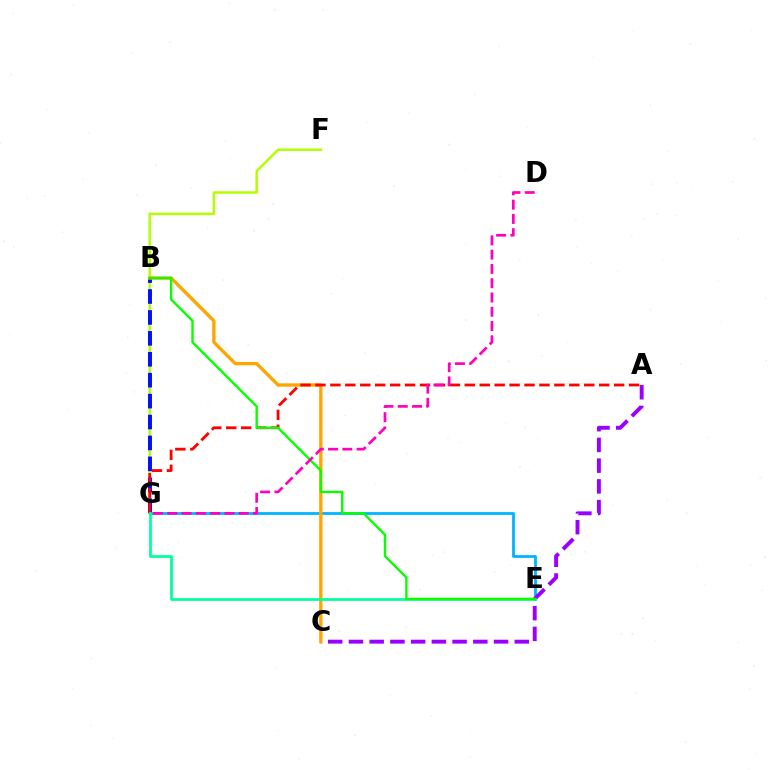{('E', 'G'): [{'color': '#00b5ff', 'line_style': 'solid', 'thickness': 2.02}, {'color': '#00ff9d', 'line_style': 'solid', 'thickness': 1.96}], ('F', 'G'): [{'color': '#b3ff00', 'line_style': 'solid', 'thickness': 1.78}], ('B', 'G'): [{'color': '#0010ff', 'line_style': 'dashed', 'thickness': 2.84}], ('A', 'C'): [{'color': '#9b00ff', 'line_style': 'dashed', 'thickness': 2.82}], ('B', 'C'): [{'color': '#ffa500', 'line_style': 'solid', 'thickness': 2.39}], ('A', 'G'): [{'color': '#ff0000', 'line_style': 'dashed', 'thickness': 2.03}], ('B', 'E'): [{'color': '#08ff00', 'line_style': 'solid', 'thickness': 1.71}], ('D', 'G'): [{'color': '#ff00bd', 'line_style': 'dashed', 'thickness': 1.94}]}